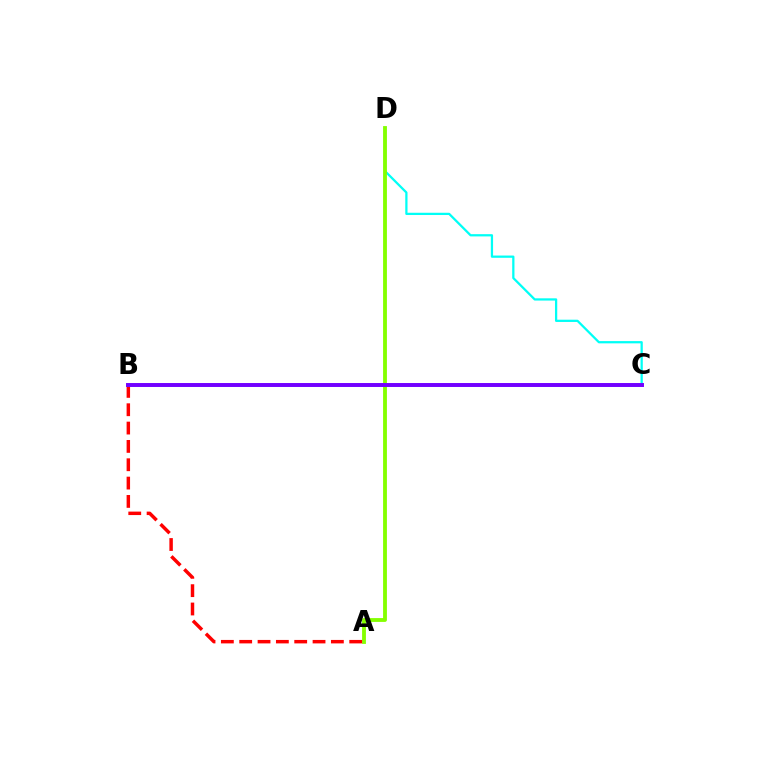{('C', 'D'): [{'color': '#00fff6', 'line_style': 'solid', 'thickness': 1.62}], ('A', 'D'): [{'color': '#84ff00', 'line_style': 'solid', 'thickness': 2.76}], ('A', 'B'): [{'color': '#ff0000', 'line_style': 'dashed', 'thickness': 2.49}], ('B', 'C'): [{'color': '#7200ff', 'line_style': 'solid', 'thickness': 2.84}]}